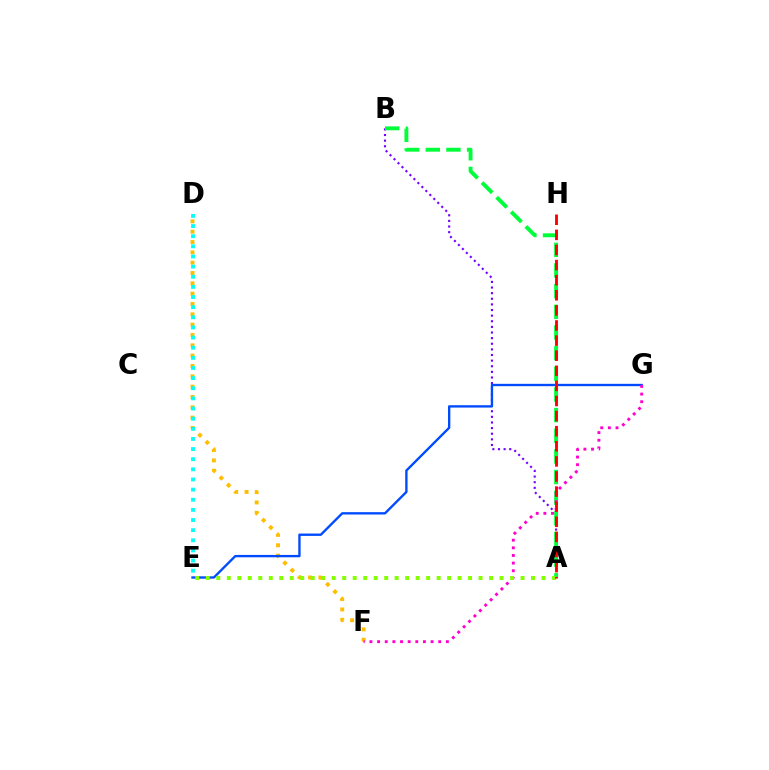{('A', 'B'): [{'color': '#7200ff', 'line_style': 'dotted', 'thickness': 1.53}, {'color': '#00ff39', 'line_style': 'dashed', 'thickness': 2.81}], ('D', 'F'): [{'color': '#ffbd00', 'line_style': 'dotted', 'thickness': 2.81}], ('E', 'G'): [{'color': '#004bff', 'line_style': 'solid', 'thickness': 1.7}], ('F', 'G'): [{'color': '#ff00cf', 'line_style': 'dotted', 'thickness': 2.08}], ('A', 'E'): [{'color': '#84ff00', 'line_style': 'dotted', 'thickness': 2.85}], ('D', 'E'): [{'color': '#00fff6', 'line_style': 'dotted', 'thickness': 2.75}], ('A', 'H'): [{'color': '#ff0000', 'line_style': 'dashed', 'thickness': 2.05}]}